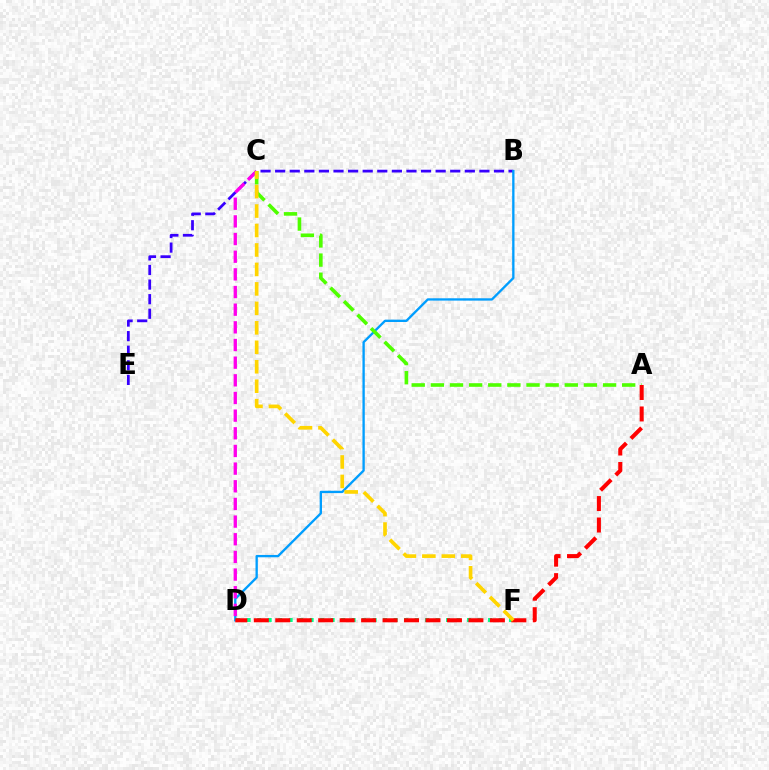{('D', 'F'): [{'color': '#00ff86', 'line_style': 'dotted', 'thickness': 2.85}], ('B', 'E'): [{'color': '#3700ff', 'line_style': 'dashed', 'thickness': 1.98}], ('B', 'D'): [{'color': '#009eff', 'line_style': 'solid', 'thickness': 1.68}], ('C', 'D'): [{'color': '#ff00ed', 'line_style': 'dashed', 'thickness': 2.4}], ('A', 'C'): [{'color': '#4fff00', 'line_style': 'dashed', 'thickness': 2.6}], ('A', 'D'): [{'color': '#ff0000', 'line_style': 'dashed', 'thickness': 2.92}], ('C', 'F'): [{'color': '#ffd500', 'line_style': 'dashed', 'thickness': 2.64}]}